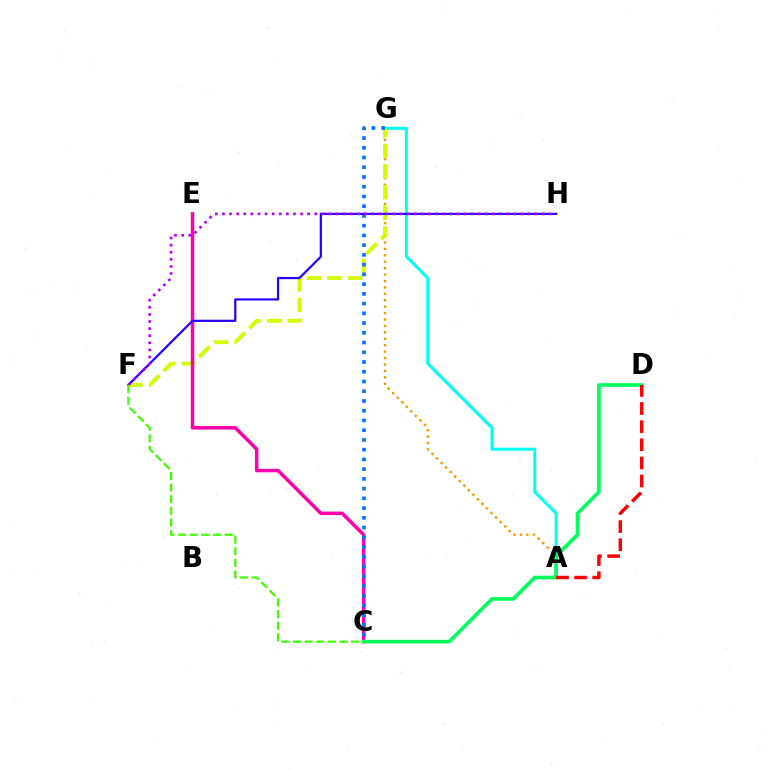{('A', 'G'): [{'color': '#00fff6', 'line_style': 'solid', 'thickness': 2.15}, {'color': '#ff9400', 'line_style': 'dotted', 'thickness': 1.74}], ('F', 'G'): [{'color': '#d1ff00', 'line_style': 'dashed', 'thickness': 2.8}], ('C', 'E'): [{'color': '#ff00ac', 'line_style': 'solid', 'thickness': 2.51}], ('C', 'G'): [{'color': '#0074ff', 'line_style': 'dotted', 'thickness': 2.65}], ('F', 'H'): [{'color': '#2500ff', 'line_style': 'solid', 'thickness': 1.59}, {'color': '#b900ff', 'line_style': 'dotted', 'thickness': 1.93}], ('C', 'D'): [{'color': '#00ff5c', 'line_style': 'solid', 'thickness': 2.62}], ('A', 'D'): [{'color': '#ff0000', 'line_style': 'dashed', 'thickness': 2.46}], ('C', 'F'): [{'color': '#3dff00', 'line_style': 'dashed', 'thickness': 1.58}]}